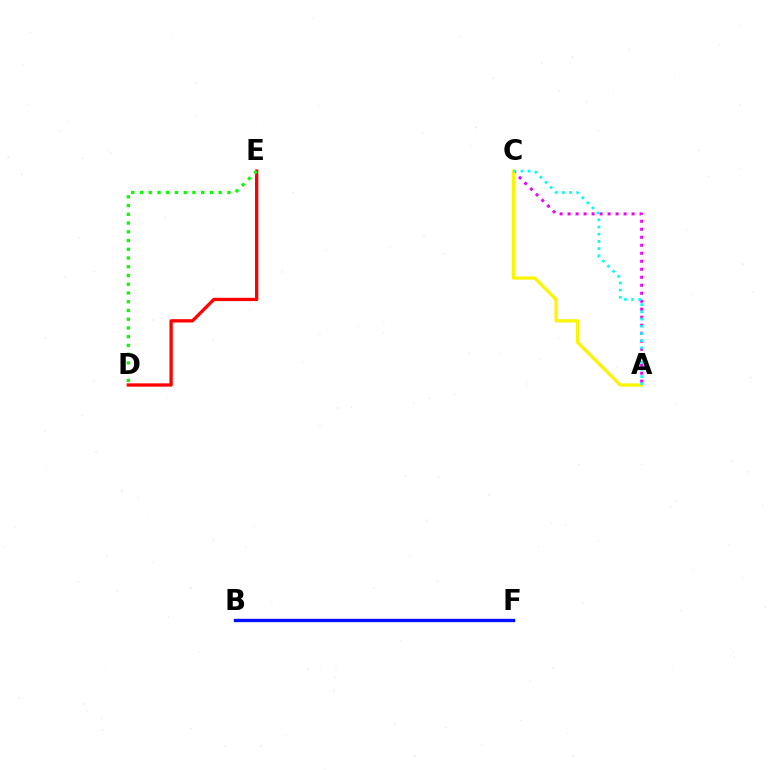{('D', 'E'): [{'color': '#ff0000', 'line_style': 'solid', 'thickness': 2.37}, {'color': '#08ff00', 'line_style': 'dotted', 'thickness': 2.38}], ('A', 'C'): [{'color': '#ee00ff', 'line_style': 'dotted', 'thickness': 2.17}, {'color': '#fcf500', 'line_style': 'solid', 'thickness': 2.35}, {'color': '#00fff6', 'line_style': 'dotted', 'thickness': 1.95}], ('B', 'F'): [{'color': '#0010ff', 'line_style': 'solid', 'thickness': 2.4}]}